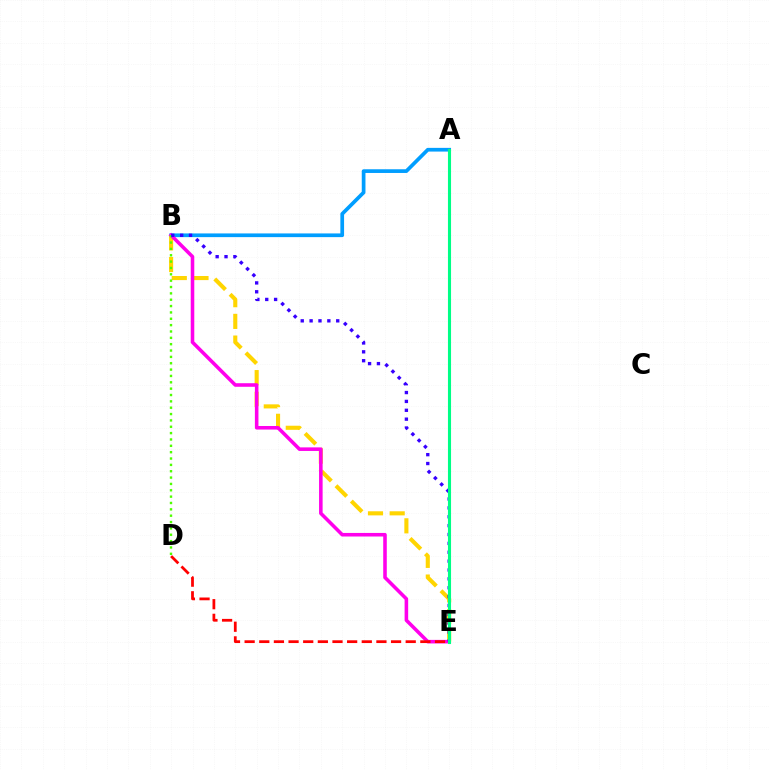{('A', 'B'): [{'color': '#009eff', 'line_style': 'solid', 'thickness': 2.67}], ('B', 'E'): [{'color': '#ffd500', 'line_style': 'dashed', 'thickness': 2.95}, {'color': '#ff00ed', 'line_style': 'solid', 'thickness': 2.57}, {'color': '#3700ff', 'line_style': 'dotted', 'thickness': 2.41}], ('B', 'D'): [{'color': '#4fff00', 'line_style': 'dotted', 'thickness': 1.73}], ('D', 'E'): [{'color': '#ff0000', 'line_style': 'dashed', 'thickness': 1.99}], ('A', 'E'): [{'color': '#00ff86', 'line_style': 'solid', 'thickness': 2.23}]}